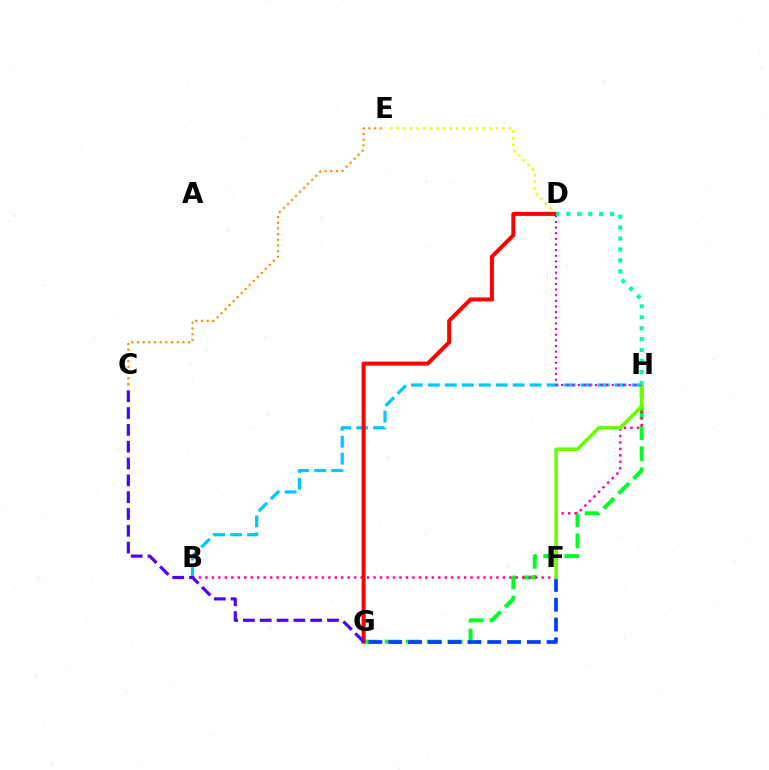{('G', 'H'): [{'color': '#00ff27', 'line_style': 'dashed', 'thickness': 2.86}], ('C', 'E'): [{'color': '#ff8800', 'line_style': 'dotted', 'thickness': 1.55}], ('B', 'H'): [{'color': '#00c7ff', 'line_style': 'dashed', 'thickness': 2.31}, {'color': '#ff00a0', 'line_style': 'dotted', 'thickness': 1.76}], ('F', 'G'): [{'color': '#003fff', 'line_style': 'dashed', 'thickness': 2.69}], ('F', 'H'): [{'color': '#66ff00', 'line_style': 'solid', 'thickness': 2.53}], ('D', 'E'): [{'color': '#eeff00', 'line_style': 'dotted', 'thickness': 1.79}], ('D', 'H'): [{'color': '#d600ff', 'line_style': 'dotted', 'thickness': 1.53}, {'color': '#00ffaf', 'line_style': 'dotted', 'thickness': 2.97}], ('D', 'G'): [{'color': '#ff0000', 'line_style': 'solid', 'thickness': 2.89}], ('C', 'G'): [{'color': '#4f00ff', 'line_style': 'dashed', 'thickness': 2.28}]}